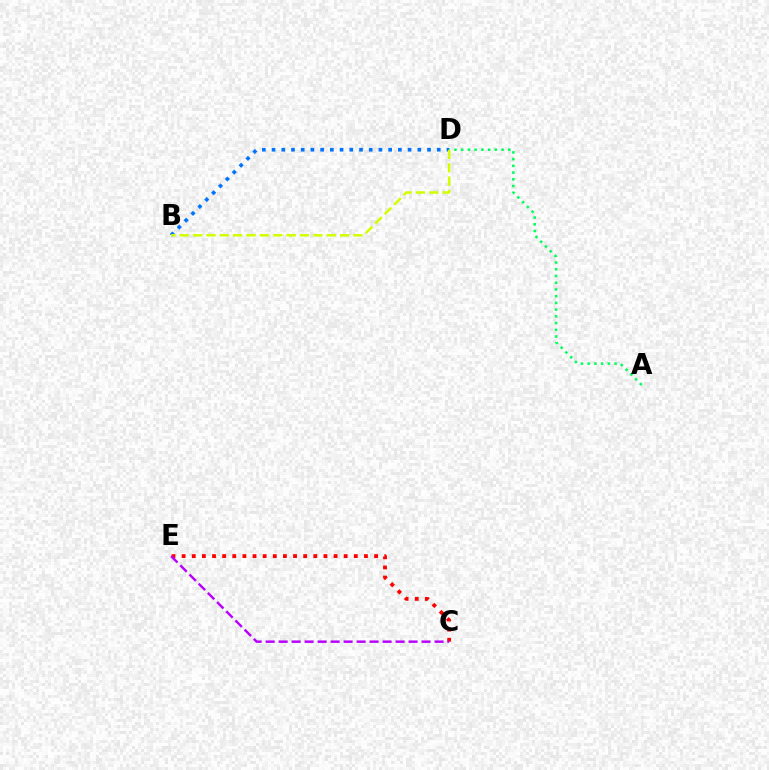{('A', 'D'): [{'color': '#00ff5c', 'line_style': 'dotted', 'thickness': 1.83}], ('C', 'E'): [{'color': '#ff0000', 'line_style': 'dotted', 'thickness': 2.75}, {'color': '#b900ff', 'line_style': 'dashed', 'thickness': 1.77}], ('B', 'D'): [{'color': '#0074ff', 'line_style': 'dotted', 'thickness': 2.64}, {'color': '#d1ff00', 'line_style': 'dashed', 'thickness': 1.82}]}